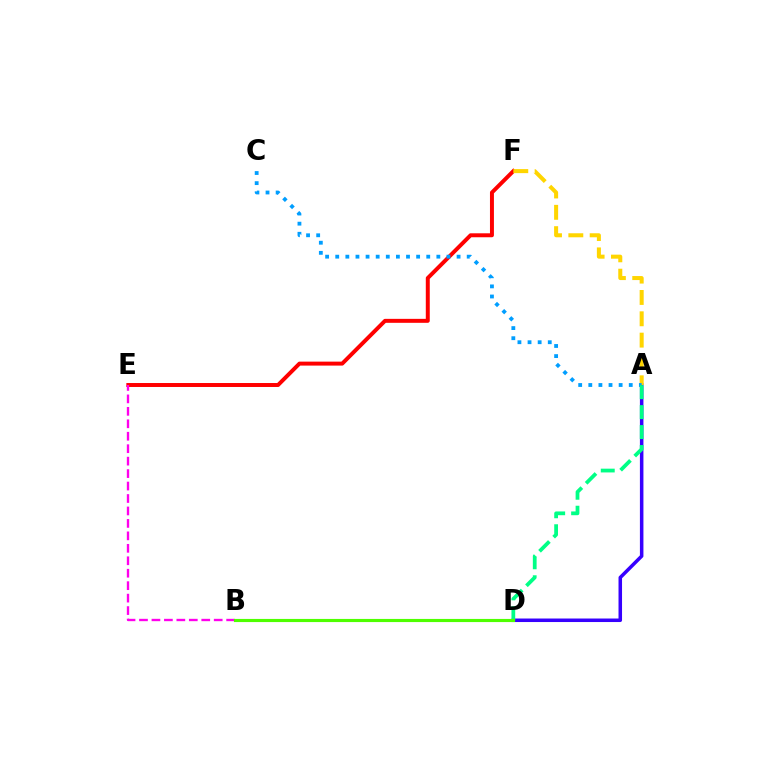{('A', 'D'): [{'color': '#3700ff', 'line_style': 'solid', 'thickness': 2.54}, {'color': '#00ff86', 'line_style': 'dashed', 'thickness': 2.71}], ('E', 'F'): [{'color': '#ff0000', 'line_style': 'solid', 'thickness': 2.85}], ('A', 'F'): [{'color': '#ffd500', 'line_style': 'dashed', 'thickness': 2.9}], ('A', 'C'): [{'color': '#009eff', 'line_style': 'dotted', 'thickness': 2.75}], ('B', 'E'): [{'color': '#ff00ed', 'line_style': 'dashed', 'thickness': 1.69}], ('B', 'D'): [{'color': '#4fff00', 'line_style': 'solid', 'thickness': 2.26}]}